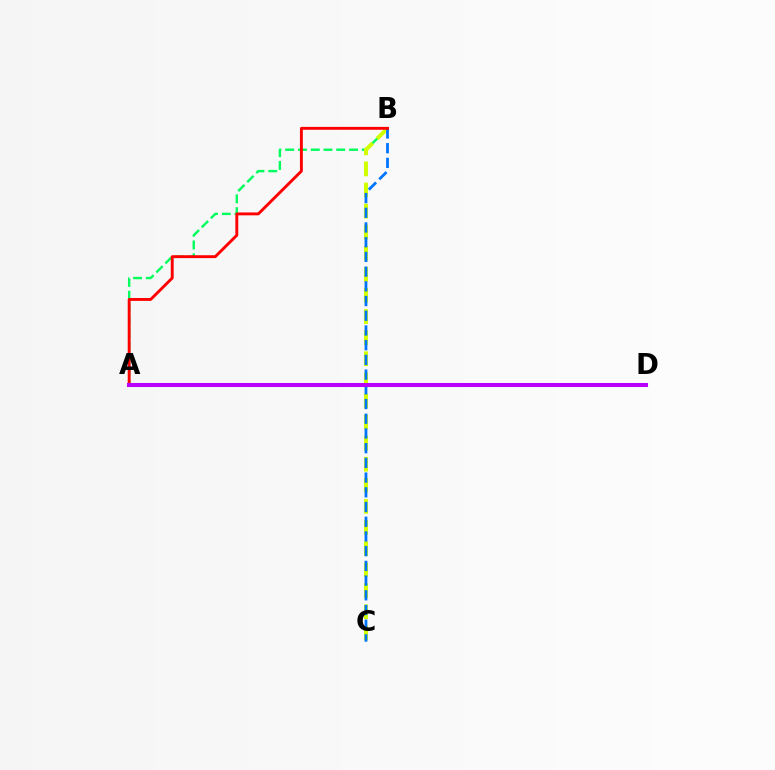{('A', 'B'): [{'color': '#00ff5c', 'line_style': 'dashed', 'thickness': 1.74}, {'color': '#ff0000', 'line_style': 'solid', 'thickness': 2.08}], ('B', 'C'): [{'color': '#d1ff00', 'line_style': 'dashed', 'thickness': 2.87}, {'color': '#0074ff', 'line_style': 'dashed', 'thickness': 2.0}], ('A', 'D'): [{'color': '#b900ff', 'line_style': 'solid', 'thickness': 2.91}]}